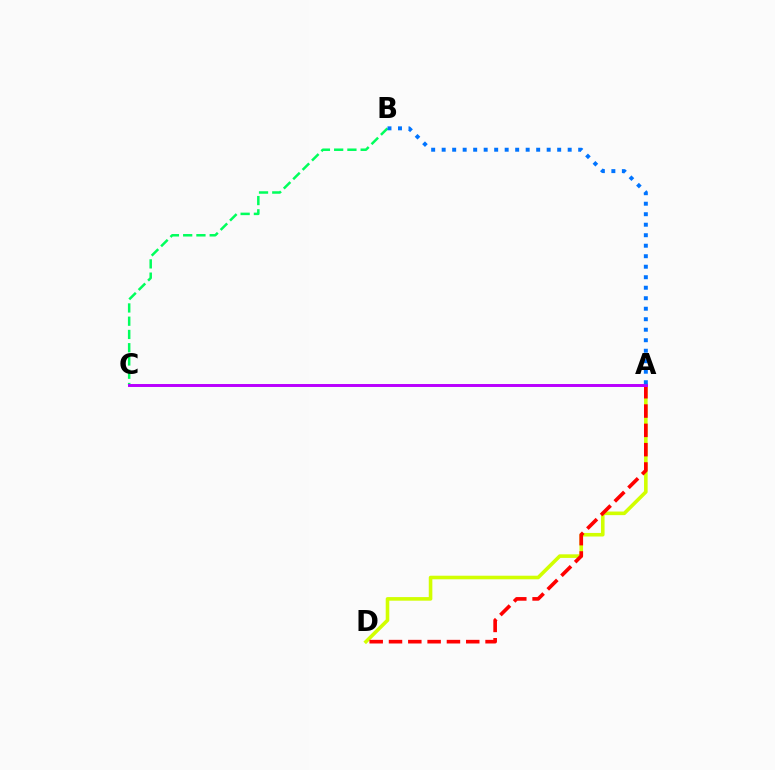{('A', 'D'): [{'color': '#d1ff00', 'line_style': 'solid', 'thickness': 2.58}, {'color': '#ff0000', 'line_style': 'dashed', 'thickness': 2.62}], ('B', 'C'): [{'color': '#00ff5c', 'line_style': 'dashed', 'thickness': 1.8}], ('A', 'C'): [{'color': '#b900ff', 'line_style': 'solid', 'thickness': 2.13}], ('A', 'B'): [{'color': '#0074ff', 'line_style': 'dotted', 'thickness': 2.85}]}